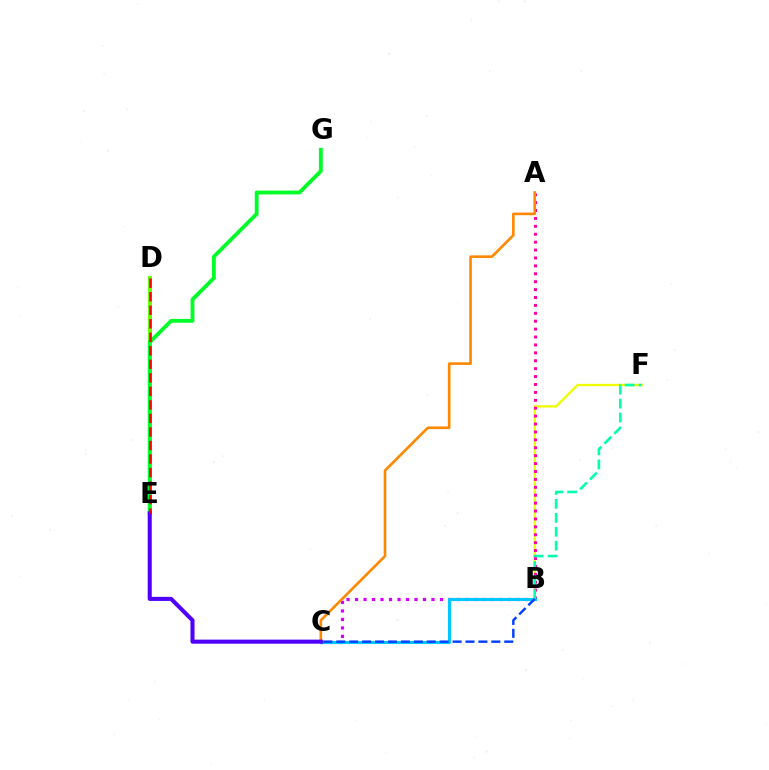{('B', 'F'): [{'color': '#eeff00', 'line_style': 'solid', 'thickness': 1.68}, {'color': '#00ffaf', 'line_style': 'dashed', 'thickness': 1.89}], ('B', 'C'): [{'color': '#d600ff', 'line_style': 'dotted', 'thickness': 2.31}, {'color': '#00c7ff', 'line_style': 'solid', 'thickness': 2.24}, {'color': '#003fff', 'line_style': 'dashed', 'thickness': 1.76}], ('D', 'E'): [{'color': '#66ff00', 'line_style': 'solid', 'thickness': 2.85}, {'color': '#ff0000', 'line_style': 'dashed', 'thickness': 1.84}], ('E', 'G'): [{'color': '#00ff27', 'line_style': 'solid', 'thickness': 2.76}], ('A', 'B'): [{'color': '#ff00a0', 'line_style': 'dotted', 'thickness': 2.15}], ('A', 'C'): [{'color': '#ff8800', 'line_style': 'solid', 'thickness': 1.89}], ('C', 'E'): [{'color': '#4f00ff', 'line_style': 'solid', 'thickness': 2.93}]}